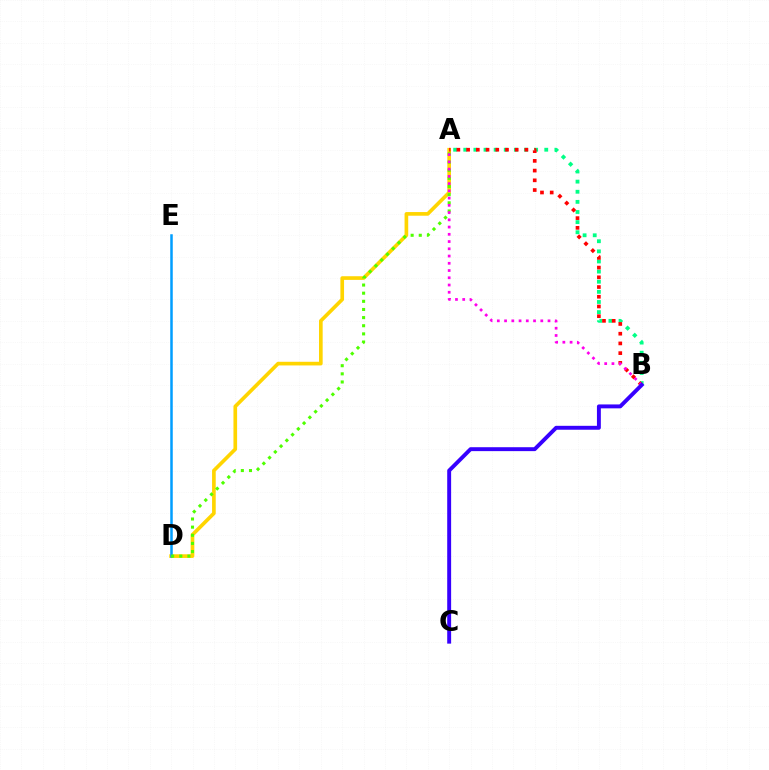{('A', 'B'): [{'color': '#00ff86', 'line_style': 'dotted', 'thickness': 2.75}, {'color': '#ff0000', 'line_style': 'dotted', 'thickness': 2.64}, {'color': '#ff00ed', 'line_style': 'dotted', 'thickness': 1.97}], ('A', 'D'): [{'color': '#ffd500', 'line_style': 'solid', 'thickness': 2.64}, {'color': '#4fff00', 'line_style': 'dotted', 'thickness': 2.21}], ('D', 'E'): [{'color': '#009eff', 'line_style': 'solid', 'thickness': 1.81}], ('B', 'C'): [{'color': '#3700ff', 'line_style': 'solid', 'thickness': 2.82}]}